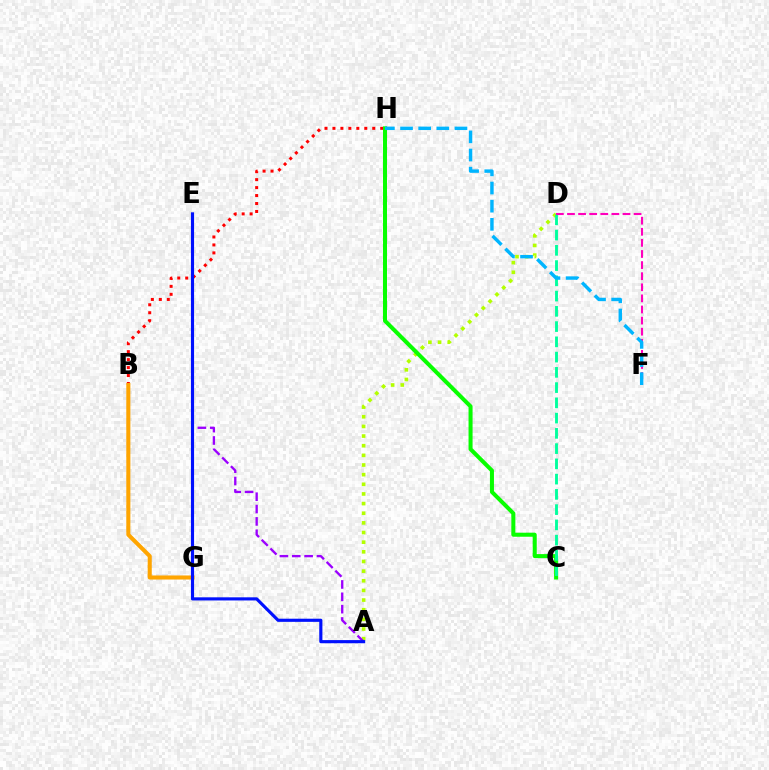{('A', 'D'): [{'color': '#b3ff00', 'line_style': 'dotted', 'thickness': 2.62}], ('A', 'E'): [{'color': '#9b00ff', 'line_style': 'dashed', 'thickness': 1.68}, {'color': '#0010ff', 'line_style': 'solid', 'thickness': 2.26}], ('B', 'H'): [{'color': '#ff0000', 'line_style': 'dotted', 'thickness': 2.16}], ('B', 'G'): [{'color': '#ffa500', 'line_style': 'solid', 'thickness': 2.93}], ('C', 'H'): [{'color': '#08ff00', 'line_style': 'solid', 'thickness': 2.9}], ('C', 'D'): [{'color': '#00ff9d', 'line_style': 'dashed', 'thickness': 2.07}], ('D', 'F'): [{'color': '#ff00bd', 'line_style': 'dashed', 'thickness': 1.51}], ('F', 'H'): [{'color': '#00b5ff', 'line_style': 'dashed', 'thickness': 2.46}]}